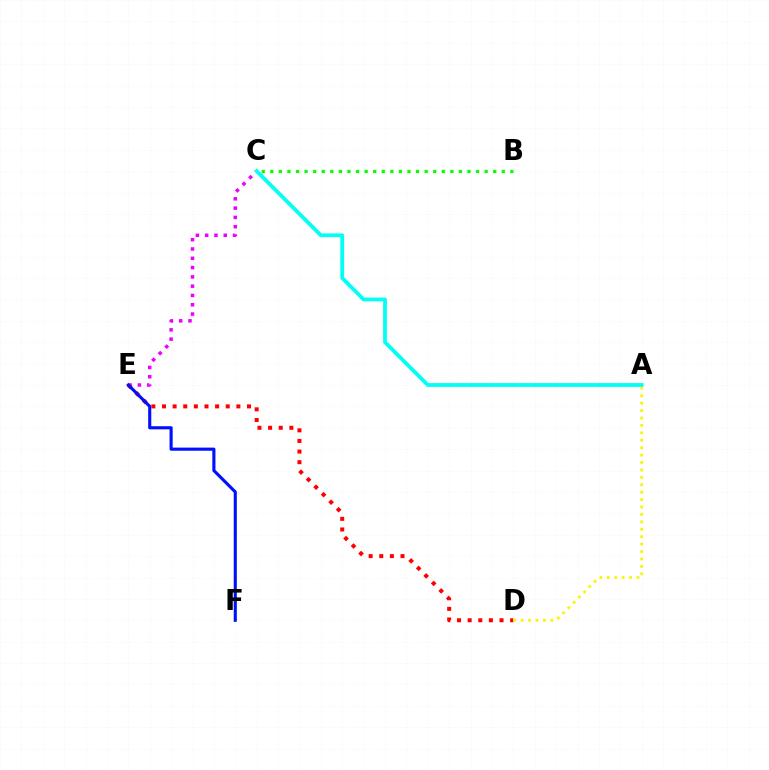{('C', 'E'): [{'color': '#ee00ff', 'line_style': 'dotted', 'thickness': 2.53}], ('D', 'E'): [{'color': '#ff0000', 'line_style': 'dotted', 'thickness': 2.89}], ('A', 'C'): [{'color': '#00fff6', 'line_style': 'solid', 'thickness': 2.73}], ('B', 'C'): [{'color': '#08ff00', 'line_style': 'dotted', 'thickness': 2.33}], ('E', 'F'): [{'color': '#0010ff', 'line_style': 'solid', 'thickness': 2.25}], ('A', 'D'): [{'color': '#fcf500', 'line_style': 'dotted', 'thickness': 2.02}]}